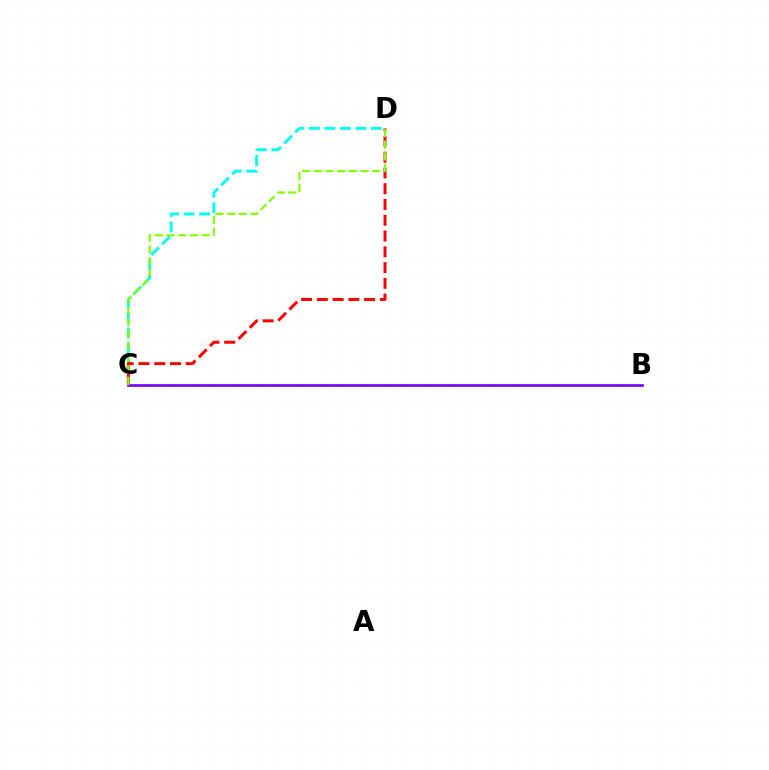{('C', 'D'): [{'color': '#00fff6', 'line_style': 'dashed', 'thickness': 2.1}, {'color': '#ff0000', 'line_style': 'dashed', 'thickness': 2.14}, {'color': '#84ff00', 'line_style': 'dashed', 'thickness': 1.59}], ('B', 'C'): [{'color': '#7200ff', 'line_style': 'solid', 'thickness': 1.9}]}